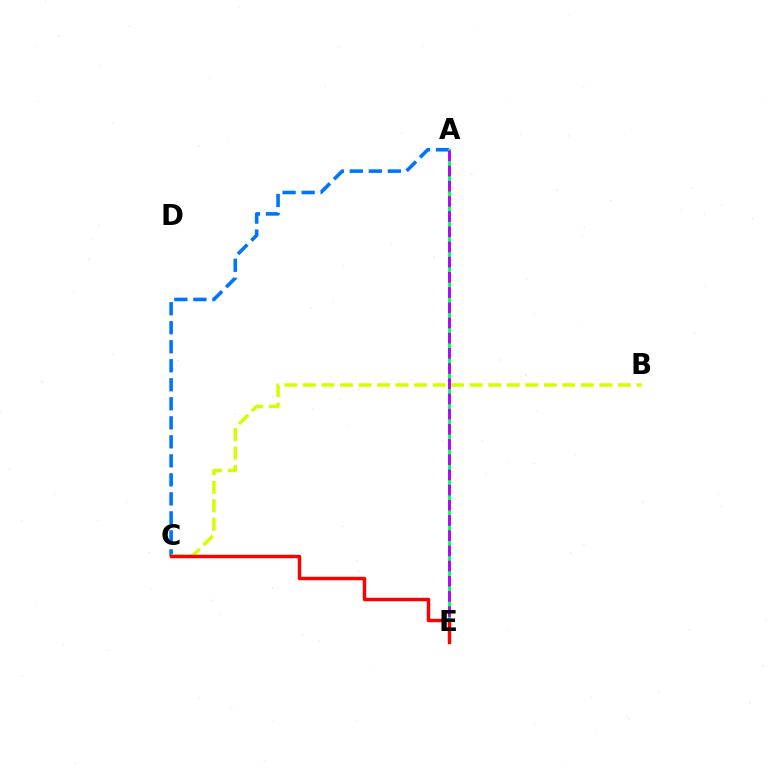{('A', 'C'): [{'color': '#0074ff', 'line_style': 'dashed', 'thickness': 2.58}], ('A', 'E'): [{'color': '#00ff5c', 'line_style': 'solid', 'thickness': 2.08}, {'color': '#b900ff', 'line_style': 'dashed', 'thickness': 2.06}], ('B', 'C'): [{'color': '#d1ff00', 'line_style': 'dashed', 'thickness': 2.52}], ('C', 'E'): [{'color': '#ff0000', 'line_style': 'solid', 'thickness': 2.47}]}